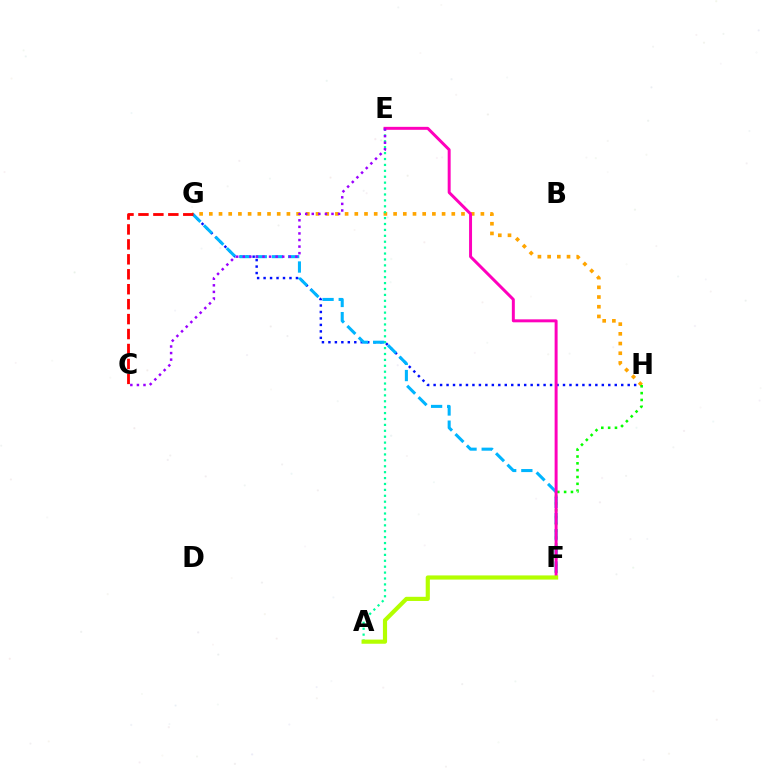{('G', 'H'): [{'color': '#0010ff', 'line_style': 'dotted', 'thickness': 1.76}, {'color': '#ffa500', 'line_style': 'dotted', 'thickness': 2.64}], ('A', 'E'): [{'color': '#00ff9d', 'line_style': 'dotted', 'thickness': 1.61}], ('F', 'H'): [{'color': '#08ff00', 'line_style': 'dotted', 'thickness': 1.86}], ('F', 'G'): [{'color': '#00b5ff', 'line_style': 'dashed', 'thickness': 2.2}], ('E', 'F'): [{'color': '#ff00bd', 'line_style': 'solid', 'thickness': 2.14}], ('C', 'E'): [{'color': '#9b00ff', 'line_style': 'dotted', 'thickness': 1.79}], ('A', 'F'): [{'color': '#b3ff00', 'line_style': 'solid', 'thickness': 2.99}], ('C', 'G'): [{'color': '#ff0000', 'line_style': 'dashed', 'thickness': 2.03}]}